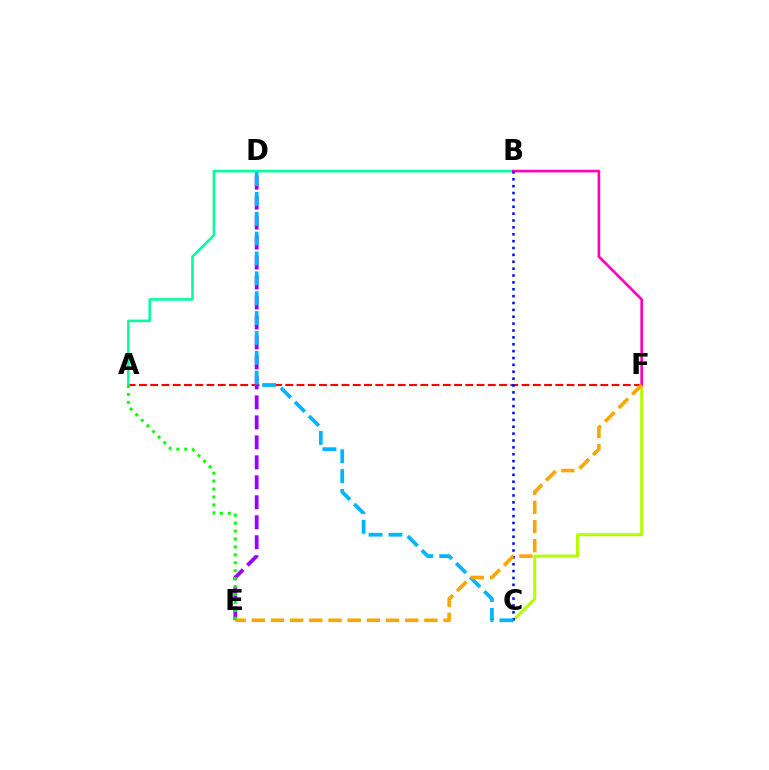{('A', 'F'): [{'color': '#ff0000', 'line_style': 'dashed', 'thickness': 1.53}], ('D', 'E'): [{'color': '#9b00ff', 'line_style': 'dashed', 'thickness': 2.71}], ('C', 'F'): [{'color': '#b3ff00', 'line_style': 'solid', 'thickness': 2.18}], ('A', 'B'): [{'color': '#00ff9d', 'line_style': 'solid', 'thickness': 1.85}], ('B', 'F'): [{'color': '#ff00bd', 'line_style': 'solid', 'thickness': 1.91}], ('B', 'C'): [{'color': '#0010ff', 'line_style': 'dotted', 'thickness': 1.87}], ('C', 'D'): [{'color': '#00b5ff', 'line_style': 'dashed', 'thickness': 2.7}], ('E', 'F'): [{'color': '#ffa500', 'line_style': 'dashed', 'thickness': 2.6}], ('A', 'E'): [{'color': '#08ff00', 'line_style': 'dotted', 'thickness': 2.15}]}